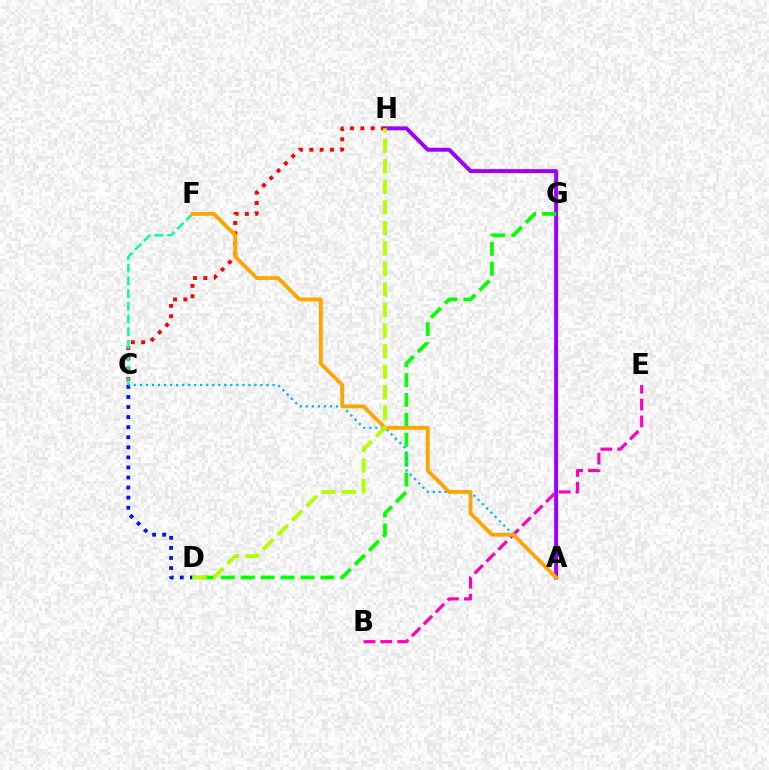{('A', 'H'): [{'color': '#9b00ff', 'line_style': 'solid', 'thickness': 2.85}], ('C', 'D'): [{'color': '#0010ff', 'line_style': 'dotted', 'thickness': 2.73}], ('D', 'G'): [{'color': '#08ff00', 'line_style': 'dashed', 'thickness': 2.7}], ('C', 'H'): [{'color': '#ff0000', 'line_style': 'dotted', 'thickness': 2.81}], ('C', 'F'): [{'color': '#00ff9d', 'line_style': 'dashed', 'thickness': 1.73}], ('B', 'E'): [{'color': '#ff00bd', 'line_style': 'dashed', 'thickness': 2.29}], ('A', 'C'): [{'color': '#00b5ff', 'line_style': 'dotted', 'thickness': 1.64}], ('A', 'F'): [{'color': '#ffa500', 'line_style': 'solid', 'thickness': 2.76}], ('D', 'H'): [{'color': '#b3ff00', 'line_style': 'dashed', 'thickness': 2.79}]}